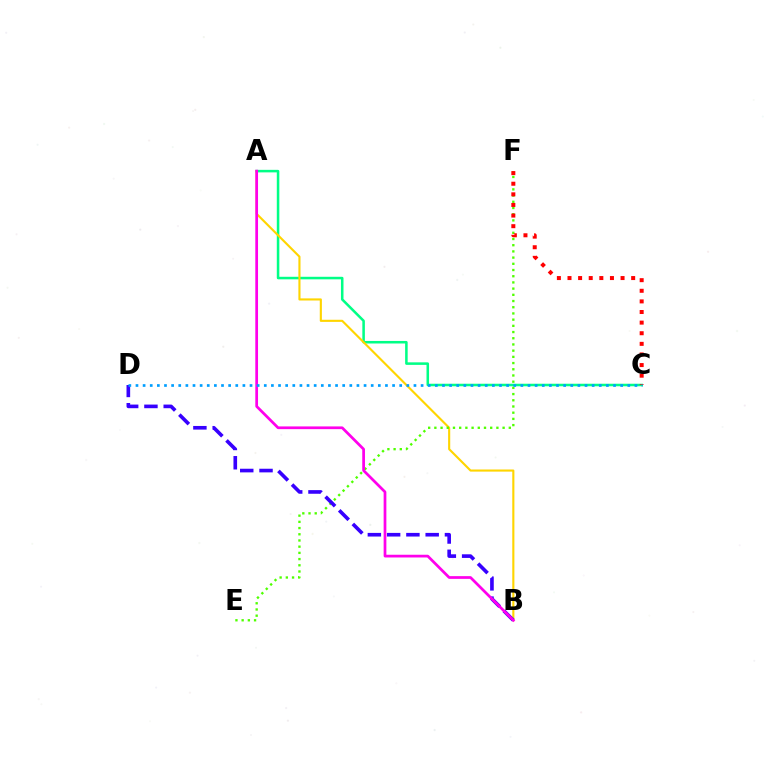{('A', 'C'): [{'color': '#00ff86', 'line_style': 'solid', 'thickness': 1.83}], ('A', 'B'): [{'color': '#ffd500', 'line_style': 'solid', 'thickness': 1.53}, {'color': '#ff00ed', 'line_style': 'solid', 'thickness': 1.96}], ('E', 'F'): [{'color': '#4fff00', 'line_style': 'dotted', 'thickness': 1.69}], ('B', 'D'): [{'color': '#3700ff', 'line_style': 'dashed', 'thickness': 2.62}], ('C', 'F'): [{'color': '#ff0000', 'line_style': 'dotted', 'thickness': 2.88}], ('C', 'D'): [{'color': '#009eff', 'line_style': 'dotted', 'thickness': 1.94}]}